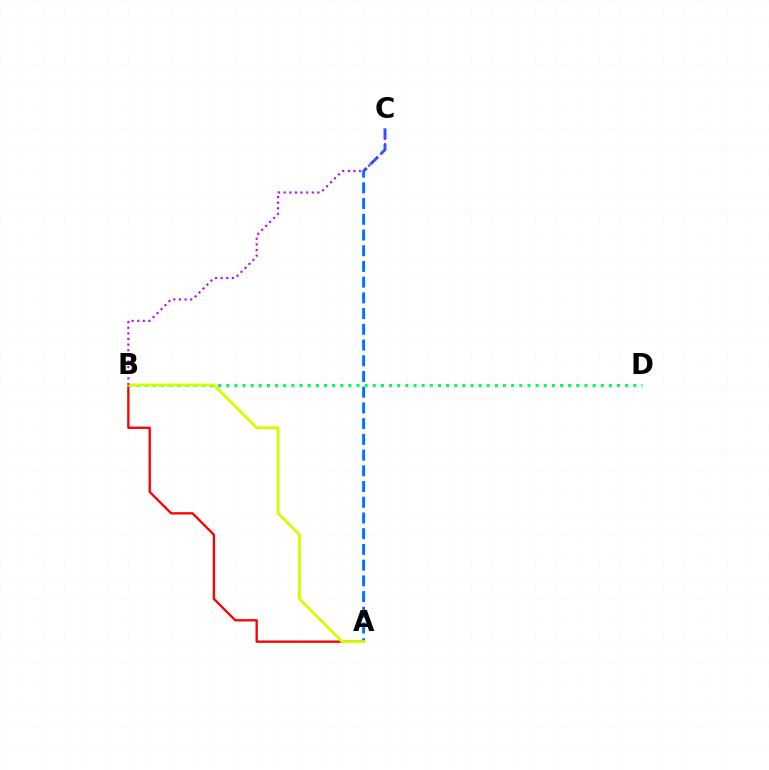{('A', 'C'): [{'color': '#0074ff', 'line_style': 'dashed', 'thickness': 2.14}], ('B', 'D'): [{'color': '#00ff5c', 'line_style': 'dotted', 'thickness': 2.21}], ('A', 'B'): [{'color': '#ff0000', 'line_style': 'solid', 'thickness': 1.67}, {'color': '#d1ff00', 'line_style': 'solid', 'thickness': 2.07}], ('B', 'C'): [{'color': '#b900ff', 'line_style': 'dotted', 'thickness': 1.53}]}